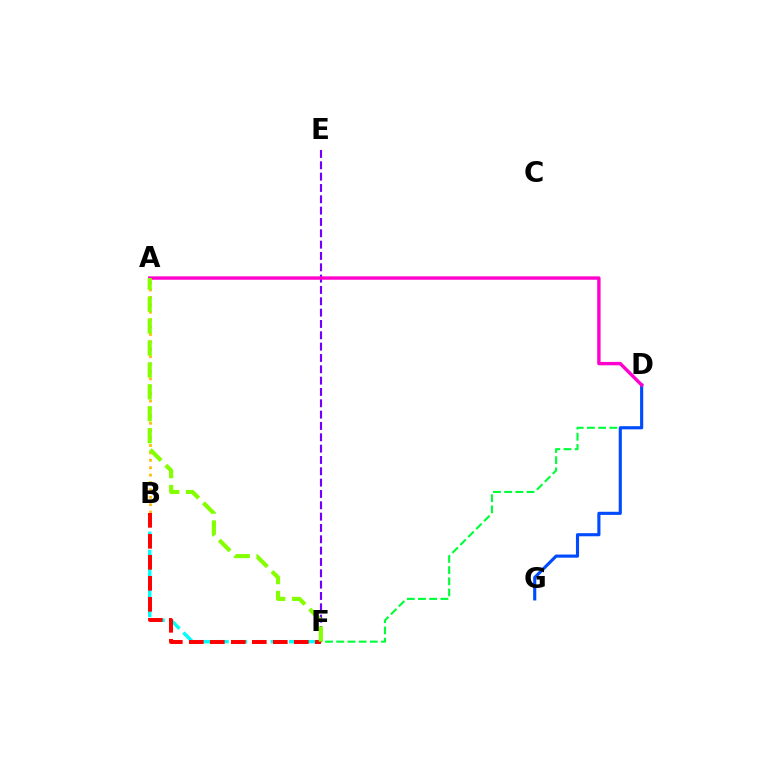{('D', 'F'): [{'color': '#00ff39', 'line_style': 'dashed', 'thickness': 1.52}], ('D', 'G'): [{'color': '#004bff', 'line_style': 'solid', 'thickness': 2.25}], ('A', 'B'): [{'color': '#ffbd00', 'line_style': 'dotted', 'thickness': 2.01}], ('B', 'F'): [{'color': '#00fff6', 'line_style': 'dashed', 'thickness': 2.47}, {'color': '#ff0000', 'line_style': 'dashed', 'thickness': 2.85}], ('E', 'F'): [{'color': '#7200ff', 'line_style': 'dashed', 'thickness': 1.54}], ('A', 'D'): [{'color': '#ff00cf', 'line_style': 'solid', 'thickness': 2.43}], ('A', 'F'): [{'color': '#84ff00', 'line_style': 'dashed', 'thickness': 2.98}]}